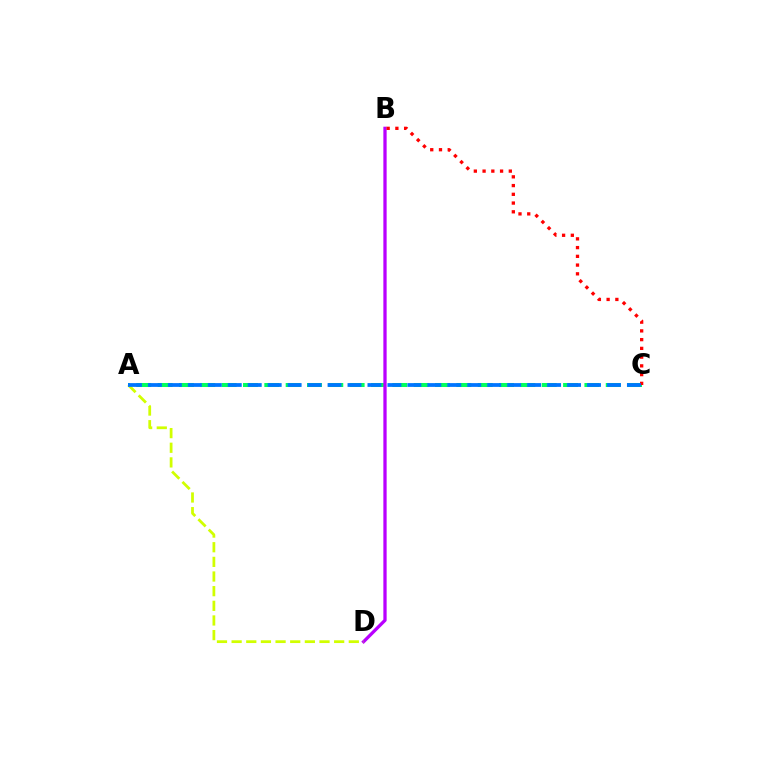{('A', 'C'): [{'color': '#00ff5c', 'line_style': 'dashed', 'thickness': 2.9}, {'color': '#0074ff', 'line_style': 'dashed', 'thickness': 2.71}], ('B', 'D'): [{'color': '#b900ff', 'line_style': 'solid', 'thickness': 2.36}], ('B', 'C'): [{'color': '#ff0000', 'line_style': 'dotted', 'thickness': 2.38}], ('A', 'D'): [{'color': '#d1ff00', 'line_style': 'dashed', 'thickness': 1.99}]}